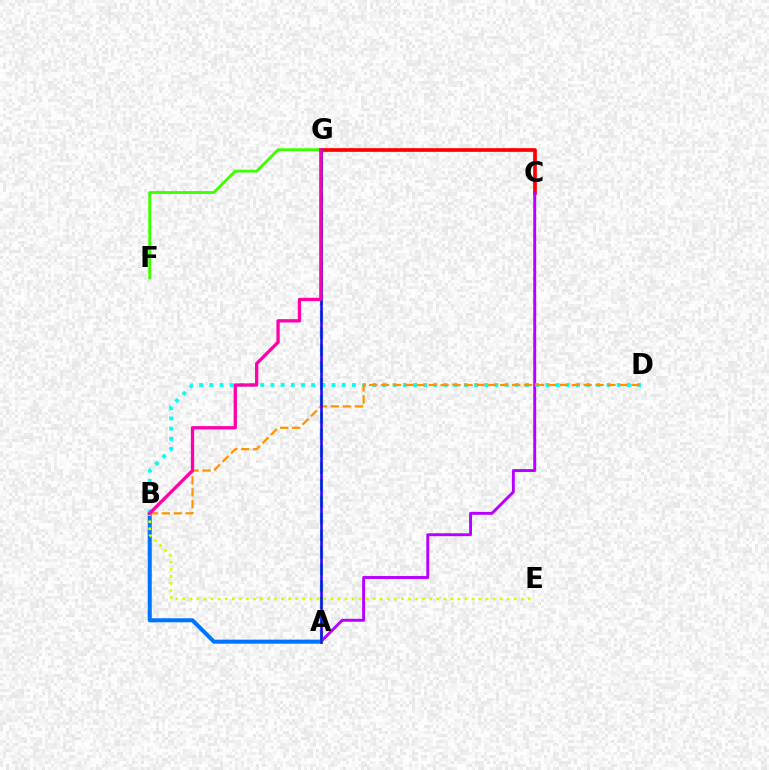{('C', 'G'): [{'color': '#ff0000', 'line_style': 'solid', 'thickness': 2.65}], ('A', 'C'): [{'color': '#b900ff', 'line_style': 'solid', 'thickness': 2.11}], ('A', 'B'): [{'color': '#0074ff', 'line_style': 'solid', 'thickness': 2.91}], ('A', 'G'): [{'color': '#00ff5c', 'line_style': 'dashed', 'thickness': 2.29}, {'color': '#2500ff', 'line_style': 'solid', 'thickness': 1.82}], ('B', 'D'): [{'color': '#00fff6', 'line_style': 'dotted', 'thickness': 2.77}, {'color': '#ff9400', 'line_style': 'dashed', 'thickness': 1.62}], ('F', 'G'): [{'color': '#3dff00', 'line_style': 'solid', 'thickness': 2.03}], ('B', 'E'): [{'color': '#d1ff00', 'line_style': 'dotted', 'thickness': 1.92}], ('B', 'G'): [{'color': '#ff00ac', 'line_style': 'solid', 'thickness': 2.38}]}